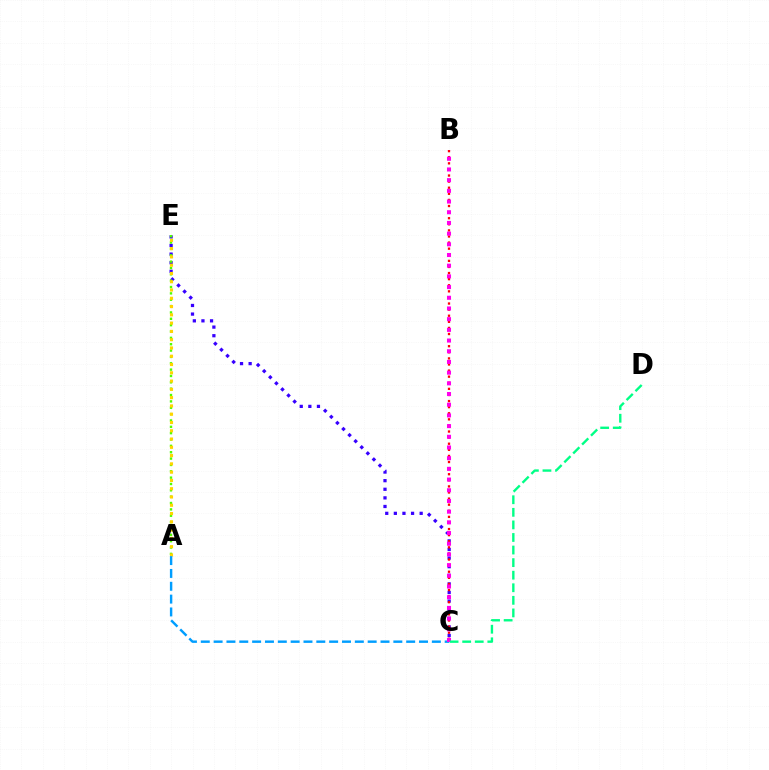{('C', 'E'): [{'color': '#3700ff', 'line_style': 'dotted', 'thickness': 2.34}], ('A', 'E'): [{'color': '#4fff00', 'line_style': 'dotted', 'thickness': 1.73}, {'color': '#ffd500', 'line_style': 'dotted', 'thickness': 2.25}], ('B', 'C'): [{'color': '#ff0000', 'line_style': 'dotted', 'thickness': 1.66}, {'color': '#ff00ed', 'line_style': 'dotted', 'thickness': 2.91}], ('A', 'C'): [{'color': '#009eff', 'line_style': 'dashed', 'thickness': 1.74}], ('C', 'D'): [{'color': '#00ff86', 'line_style': 'dashed', 'thickness': 1.71}]}